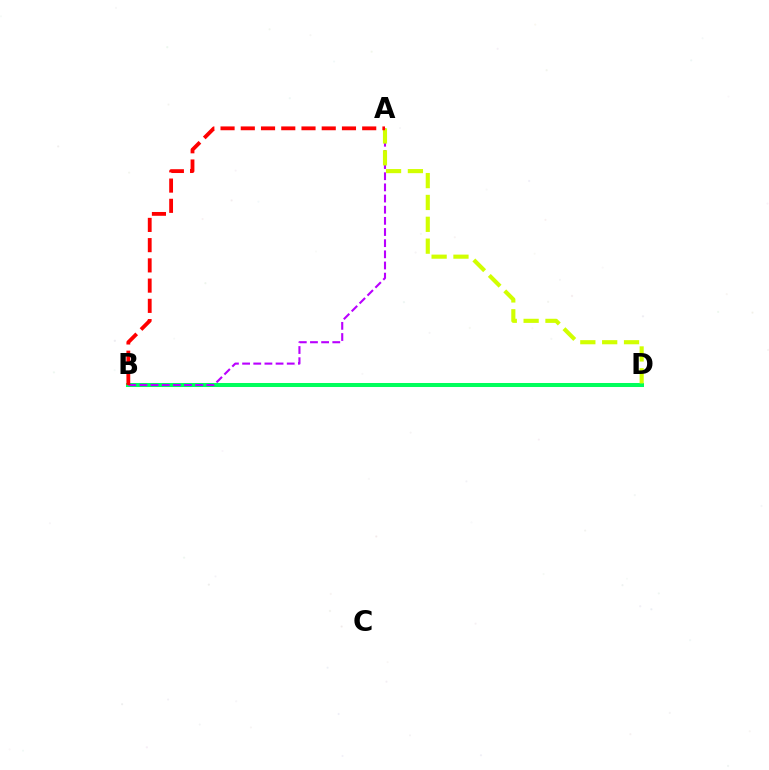{('B', 'D'): [{'color': '#0074ff', 'line_style': 'dashed', 'thickness': 2.56}, {'color': '#00ff5c', 'line_style': 'solid', 'thickness': 2.89}], ('A', 'B'): [{'color': '#b900ff', 'line_style': 'dashed', 'thickness': 1.52}, {'color': '#ff0000', 'line_style': 'dashed', 'thickness': 2.75}], ('A', 'D'): [{'color': '#d1ff00', 'line_style': 'dashed', 'thickness': 2.97}]}